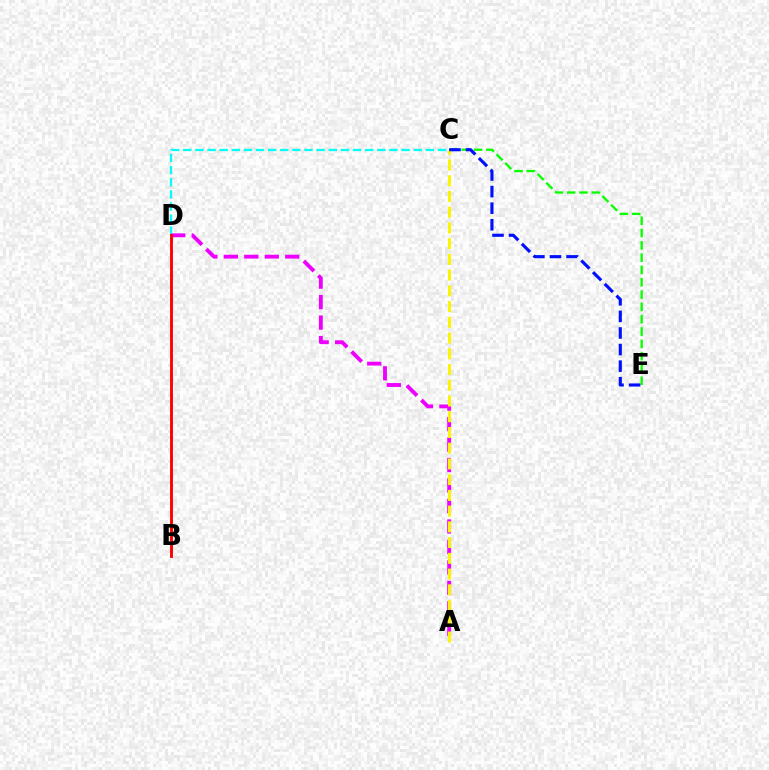{('C', 'D'): [{'color': '#00fff6', 'line_style': 'dashed', 'thickness': 1.65}], ('A', 'D'): [{'color': '#ee00ff', 'line_style': 'dashed', 'thickness': 2.78}], ('C', 'E'): [{'color': '#08ff00', 'line_style': 'dashed', 'thickness': 1.67}, {'color': '#0010ff', 'line_style': 'dashed', 'thickness': 2.25}], ('B', 'D'): [{'color': '#ff0000', 'line_style': 'solid', 'thickness': 2.08}], ('A', 'C'): [{'color': '#fcf500', 'line_style': 'dashed', 'thickness': 2.14}]}